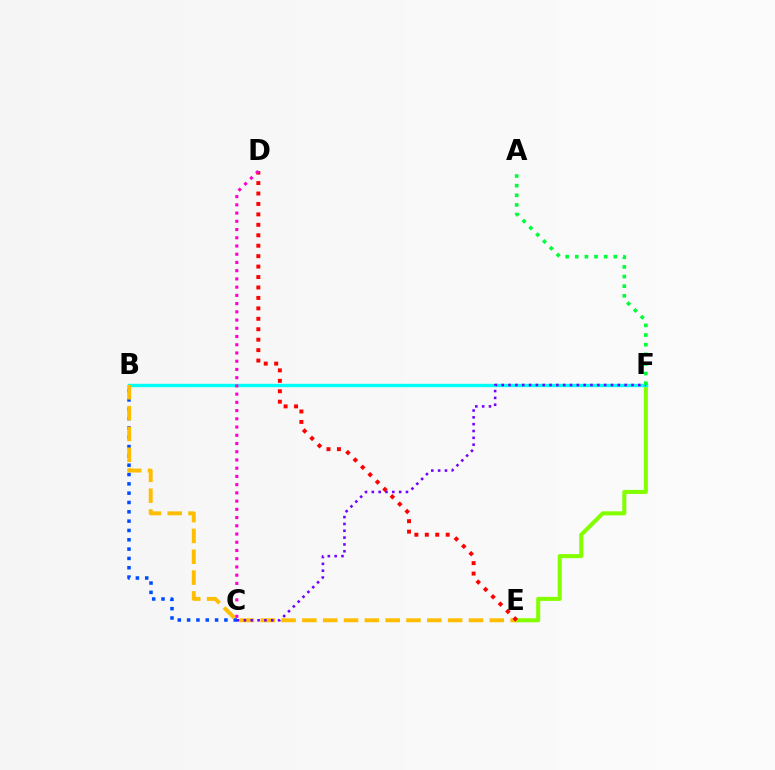{('E', 'F'): [{'color': '#84ff00', 'line_style': 'solid', 'thickness': 2.92}], ('B', 'F'): [{'color': '#00fff6', 'line_style': 'solid', 'thickness': 2.42}], ('B', 'C'): [{'color': '#004bff', 'line_style': 'dotted', 'thickness': 2.53}], ('B', 'E'): [{'color': '#ffbd00', 'line_style': 'dashed', 'thickness': 2.83}], ('D', 'E'): [{'color': '#ff0000', 'line_style': 'dotted', 'thickness': 2.84}], ('C', 'D'): [{'color': '#ff00cf', 'line_style': 'dotted', 'thickness': 2.24}], ('C', 'F'): [{'color': '#7200ff', 'line_style': 'dotted', 'thickness': 1.86}], ('A', 'F'): [{'color': '#00ff39', 'line_style': 'dotted', 'thickness': 2.62}]}